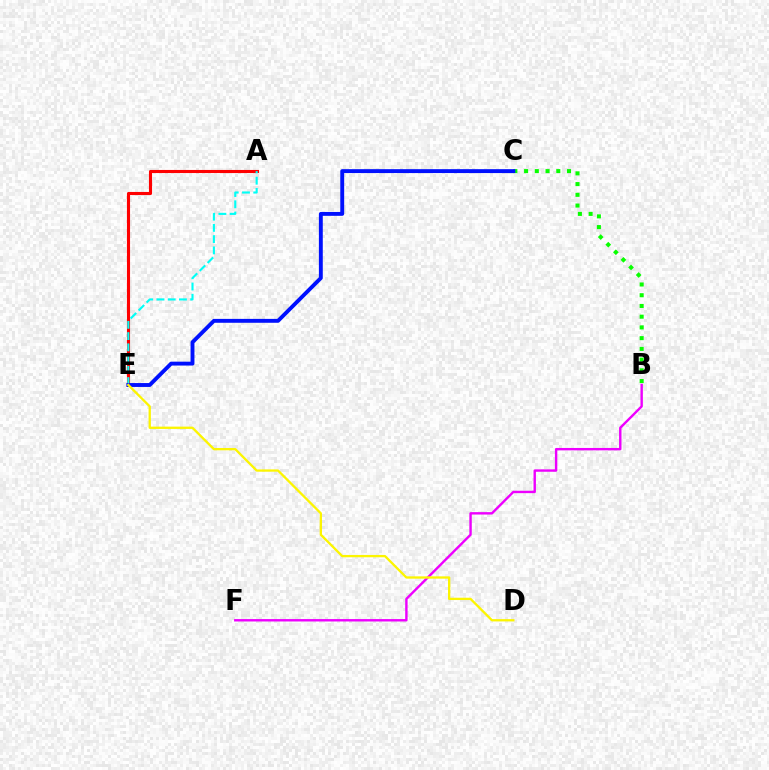{('A', 'E'): [{'color': '#ff0000', 'line_style': 'solid', 'thickness': 2.23}, {'color': '#00fff6', 'line_style': 'dashed', 'thickness': 1.53}], ('B', 'C'): [{'color': '#08ff00', 'line_style': 'dotted', 'thickness': 2.92}], ('C', 'E'): [{'color': '#0010ff', 'line_style': 'solid', 'thickness': 2.8}], ('B', 'F'): [{'color': '#ee00ff', 'line_style': 'solid', 'thickness': 1.73}], ('D', 'E'): [{'color': '#fcf500', 'line_style': 'solid', 'thickness': 1.66}]}